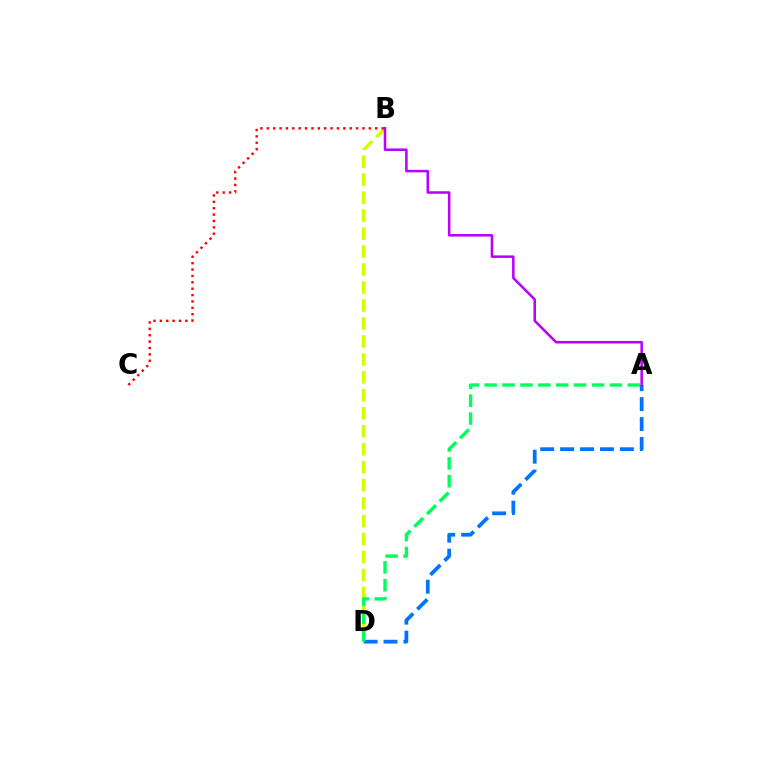{('B', 'D'): [{'color': '#d1ff00', 'line_style': 'dashed', 'thickness': 2.44}], ('A', 'D'): [{'color': '#0074ff', 'line_style': 'dashed', 'thickness': 2.71}, {'color': '#00ff5c', 'line_style': 'dashed', 'thickness': 2.43}], ('A', 'B'): [{'color': '#b900ff', 'line_style': 'solid', 'thickness': 1.83}], ('B', 'C'): [{'color': '#ff0000', 'line_style': 'dotted', 'thickness': 1.73}]}